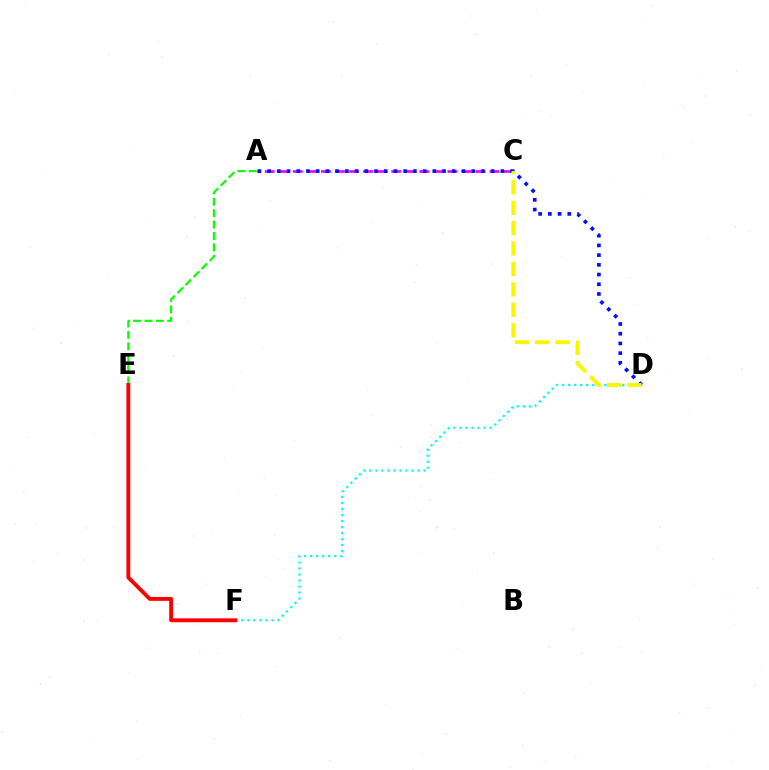{('A', 'E'): [{'color': '#08ff00', 'line_style': 'dashed', 'thickness': 1.55}], ('D', 'F'): [{'color': '#00fff6', 'line_style': 'dotted', 'thickness': 1.63}], ('A', 'C'): [{'color': '#ee00ff', 'line_style': 'dashed', 'thickness': 1.91}], ('A', 'D'): [{'color': '#0010ff', 'line_style': 'dotted', 'thickness': 2.64}], ('E', 'F'): [{'color': '#ff0000', 'line_style': 'solid', 'thickness': 2.79}], ('C', 'D'): [{'color': '#fcf500', 'line_style': 'dashed', 'thickness': 2.77}]}